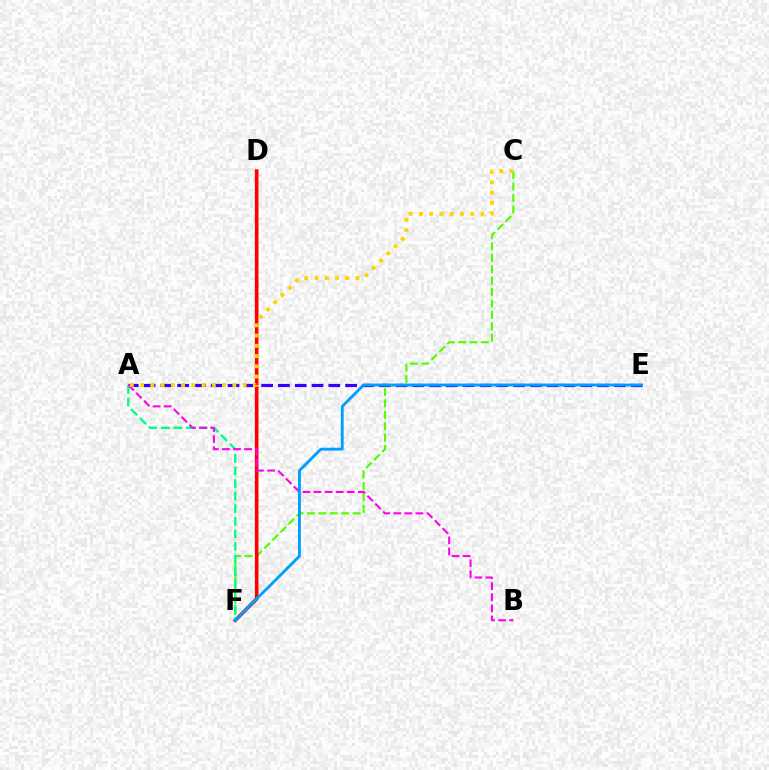{('A', 'E'): [{'color': '#3700ff', 'line_style': 'dashed', 'thickness': 2.28}], ('C', 'F'): [{'color': '#4fff00', 'line_style': 'dashed', 'thickness': 1.55}], ('D', 'F'): [{'color': '#ff0000', 'line_style': 'solid', 'thickness': 2.6}], ('A', 'F'): [{'color': '#00ff86', 'line_style': 'dashed', 'thickness': 1.71}], ('A', 'B'): [{'color': '#ff00ed', 'line_style': 'dashed', 'thickness': 1.5}], ('A', 'C'): [{'color': '#ffd500', 'line_style': 'dotted', 'thickness': 2.79}], ('E', 'F'): [{'color': '#009eff', 'line_style': 'solid', 'thickness': 2.06}]}